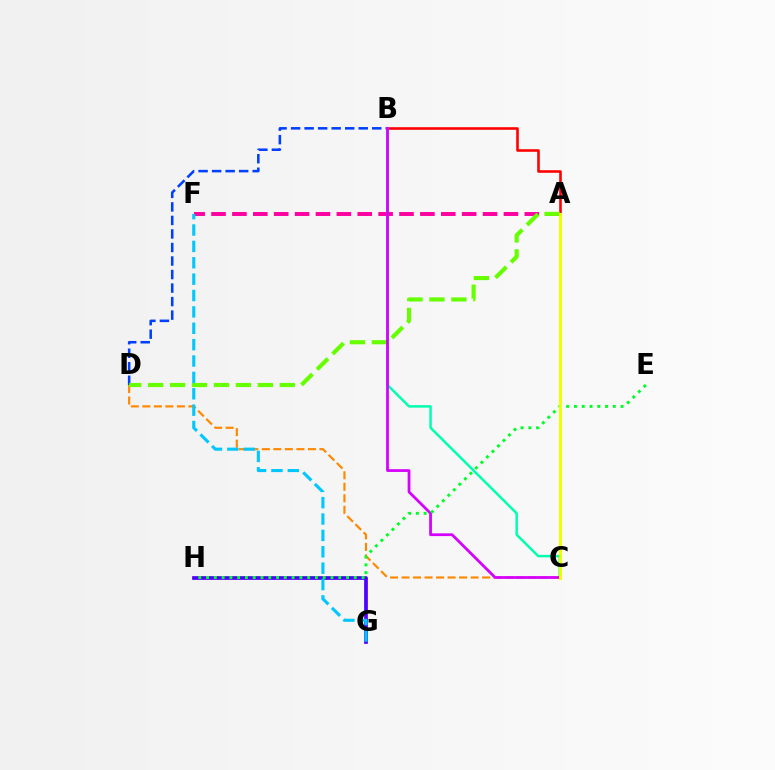{('C', 'D'): [{'color': '#ff8800', 'line_style': 'dashed', 'thickness': 1.56}], ('A', 'F'): [{'color': '#ff00a0', 'line_style': 'dashed', 'thickness': 2.84}], ('A', 'B'): [{'color': '#ff0000', 'line_style': 'solid', 'thickness': 1.87}], ('B', 'D'): [{'color': '#003fff', 'line_style': 'dashed', 'thickness': 1.84}], ('G', 'H'): [{'color': '#4f00ff', 'line_style': 'solid', 'thickness': 2.68}], ('A', 'D'): [{'color': '#66ff00', 'line_style': 'dashed', 'thickness': 2.98}], ('B', 'C'): [{'color': '#00ffaf', 'line_style': 'solid', 'thickness': 1.79}, {'color': '#d600ff', 'line_style': 'solid', 'thickness': 1.99}], ('E', 'H'): [{'color': '#00ff27', 'line_style': 'dotted', 'thickness': 2.11}], ('F', 'G'): [{'color': '#00c7ff', 'line_style': 'dashed', 'thickness': 2.22}], ('A', 'C'): [{'color': '#eeff00', 'line_style': 'solid', 'thickness': 2.12}]}